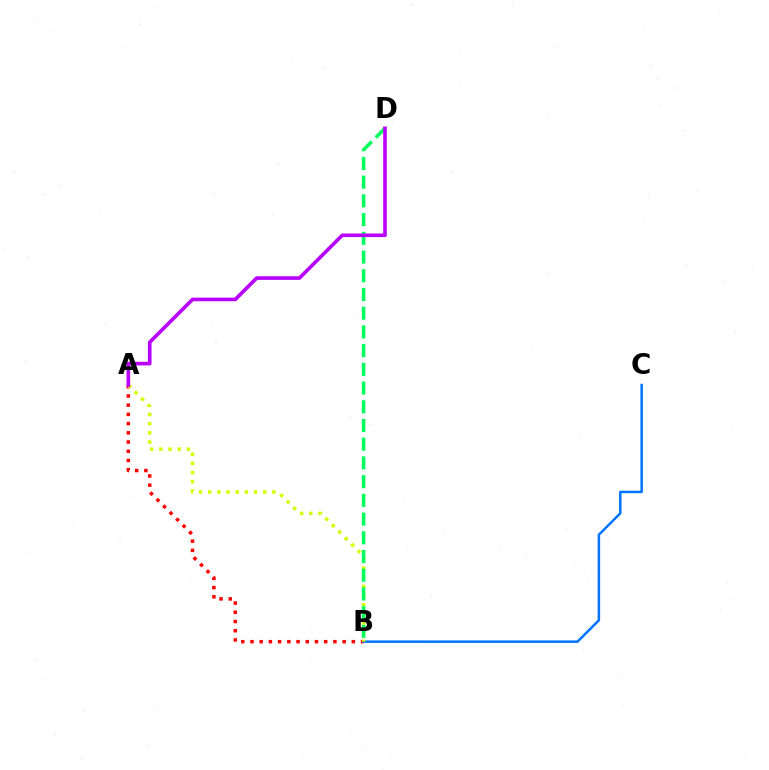{('A', 'B'): [{'color': '#ff0000', 'line_style': 'dotted', 'thickness': 2.5}, {'color': '#d1ff00', 'line_style': 'dotted', 'thickness': 2.49}], ('B', 'C'): [{'color': '#0074ff', 'line_style': 'solid', 'thickness': 1.79}], ('B', 'D'): [{'color': '#00ff5c', 'line_style': 'dashed', 'thickness': 2.54}], ('A', 'D'): [{'color': '#b900ff', 'line_style': 'solid', 'thickness': 2.61}]}